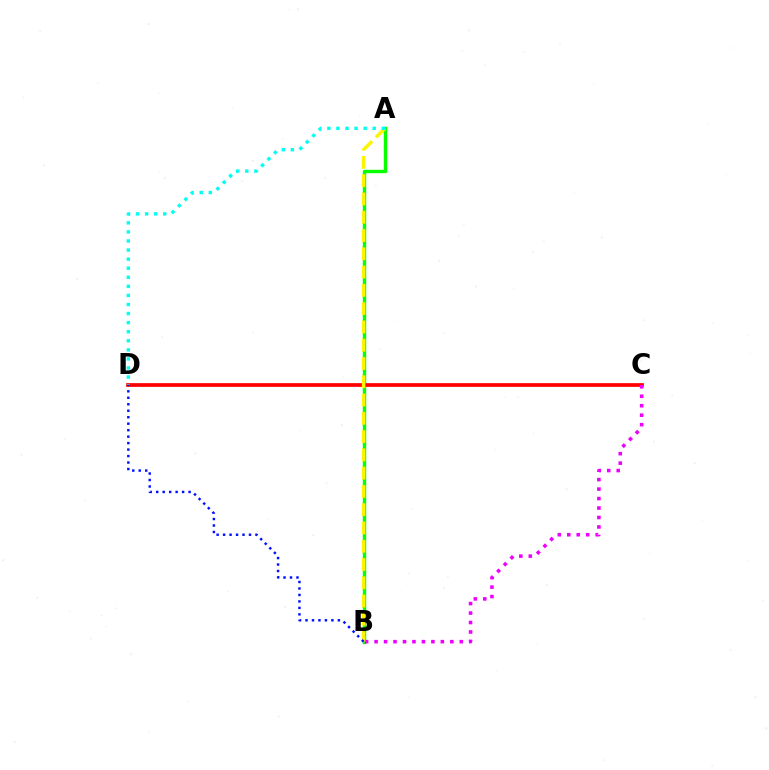{('A', 'B'): [{'color': '#08ff00', 'line_style': 'solid', 'thickness': 2.45}, {'color': '#fcf500', 'line_style': 'dashed', 'thickness': 2.48}], ('C', 'D'): [{'color': '#ff0000', 'line_style': 'solid', 'thickness': 2.68}], ('B', 'C'): [{'color': '#ee00ff', 'line_style': 'dotted', 'thickness': 2.57}], ('B', 'D'): [{'color': '#0010ff', 'line_style': 'dotted', 'thickness': 1.76}], ('A', 'D'): [{'color': '#00fff6', 'line_style': 'dotted', 'thickness': 2.46}]}